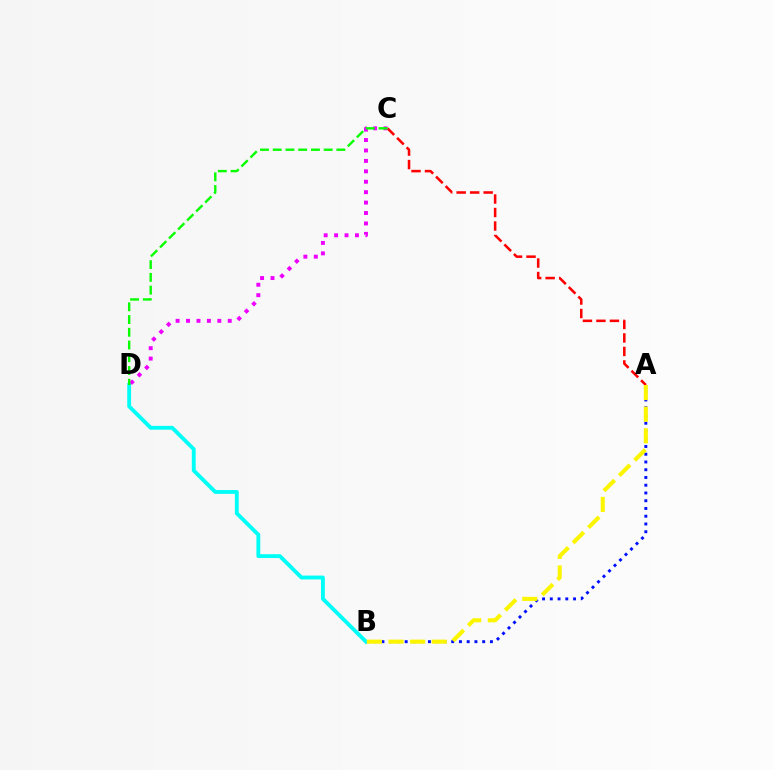{('A', 'B'): [{'color': '#0010ff', 'line_style': 'dotted', 'thickness': 2.11}, {'color': '#fcf500', 'line_style': 'dashed', 'thickness': 2.94}], ('A', 'C'): [{'color': '#ff0000', 'line_style': 'dashed', 'thickness': 1.83}], ('B', 'D'): [{'color': '#00fff6', 'line_style': 'solid', 'thickness': 2.77}], ('C', 'D'): [{'color': '#ee00ff', 'line_style': 'dotted', 'thickness': 2.83}, {'color': '#08ff00', 'line_style': 'dashed', 'thickness': 1.73}]}